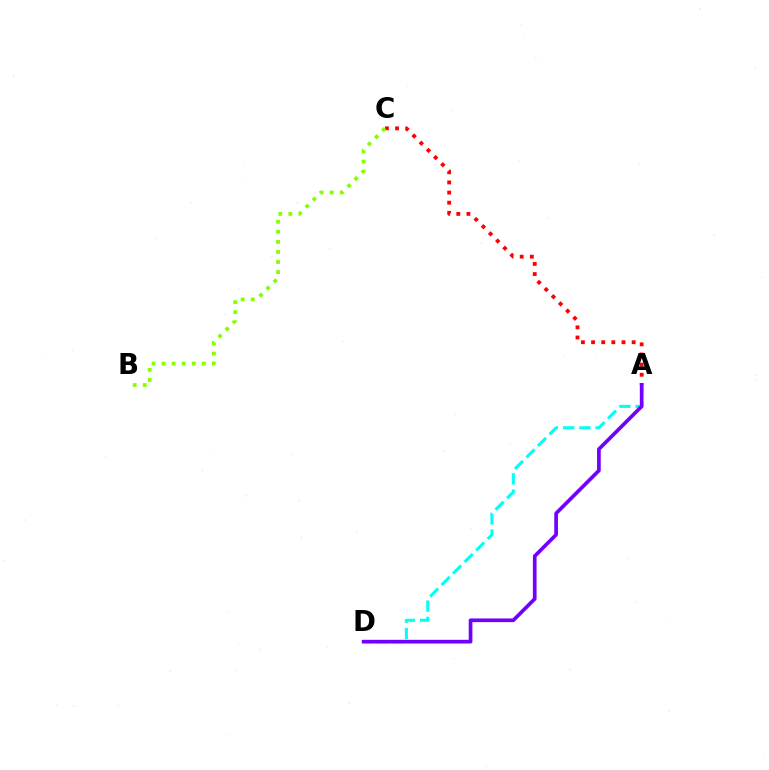{('A', 'C'): [{'color': '#ff0000', 'line_style': 'dotted', 'thickness': 2.76}], ('A', 'D'): [{'color': '#00fff6', 'line_style': 'dashed', 'thickness': 2.21}, {'color': '#7200ff', 'line_style': 'solid', 'thickness': 2.65}], ('B', 'C'): [{'color': '#84ff00', 'line_style': 'dotted', 'thickness': 2.73}]}